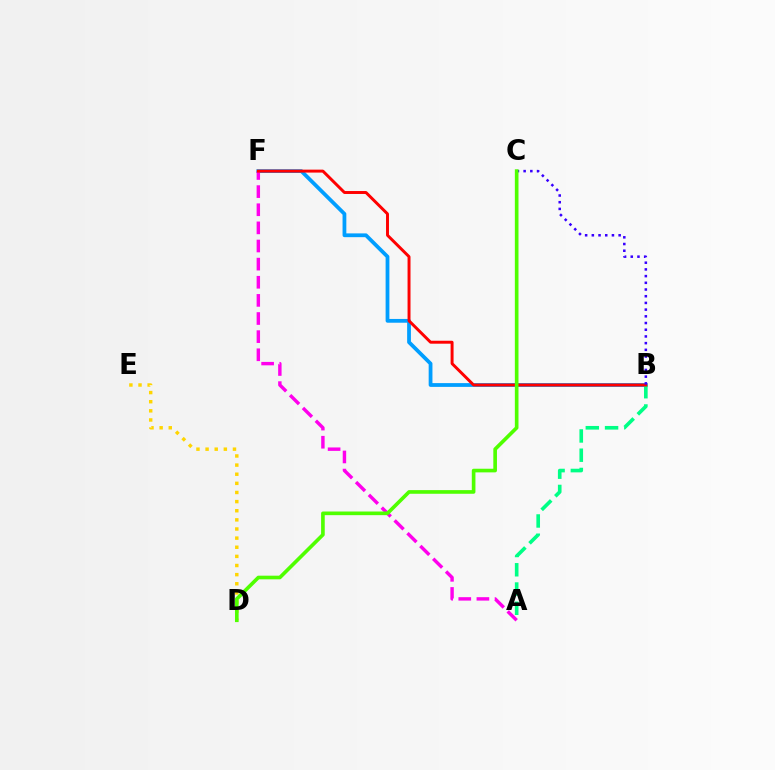{('B', 'F'): [{'color': '#009eff', 'line_style': 'solid', 'thickness': 2.72}, {'color': '#ff0000', 'line_style': 'solid', 'thickness': 2.12}], ('A', 'B'): [{'color': '#00ff86', 'line_style': 'dashed', 'thickness': 2.62}], ('A', 'F'): [{'color': '#ff00ed', 'line_style': 'dashed', 'thickness': 2.46}], ('B', 'C'): [{'color': '#3700ff', 'line_style': 'dotted', 'thickness': 1.82}], ('D', 'E'): [{'color': '#ffd500', 'line_style': 'dotted', 'thickness': 2.48}], ('C', 'D'): [{'color': '#4fff00', 'line_style': 'solid', 'thickness': 2.62}]}